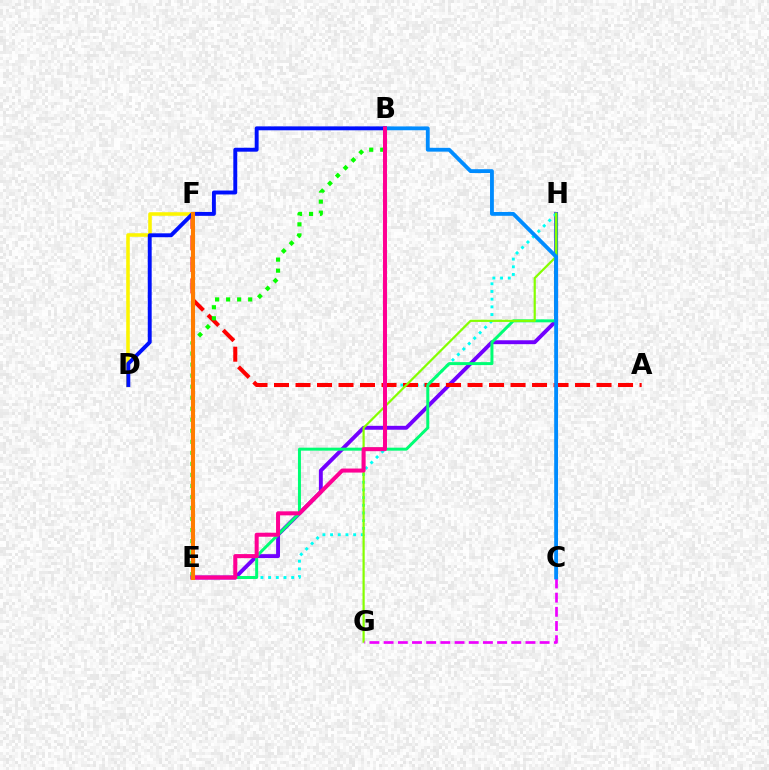{('E', 'H'): [{'color': '#7200ff', 'line_style': 'solid', 'thickness': 2.81}, {'color': '#00fff6', 'line_style': 'dotted', 'thickness': 2.09}, {'color': '#00ff74', 'line_style': 'solid', 'thickness': 2.14}], ('A', 'F'): [{'color': '#ff0000', 'line_style': 'dashed', 'thickness': 2.92}], ('D', 'F'): [{'color': '#fcf500', 'line_style': 'solid', 'thickness': 2.56}], ('G', 'H'): [{'color': '#84ff00', 'line_style': 'solid', 'thickness': 1.59}], ('C', 'G'): [{'color': '#ee00ff', 'line_style': 'dashed', 'thickness': 1.93}], ('B', 'C'): [{'color': '#008cff', 'line_style': 'solid', 'thickness': 2.76}], ('B', 'E'): [{'color': '#08ff00', 'line_style': 'dotted', 'thickness': 3.0}, {'color': '#ff0094', 'line_style': 'solid', 'thickness': 2.9}], ('B', 'D'): [{'color': '#0010ff', 'line_style': 'solid', 'thickness': 2.82}], ('E', 'F'): [{'color': '#ff7c00', 'line_style': 'solid', 'thickness': 2.95}]}